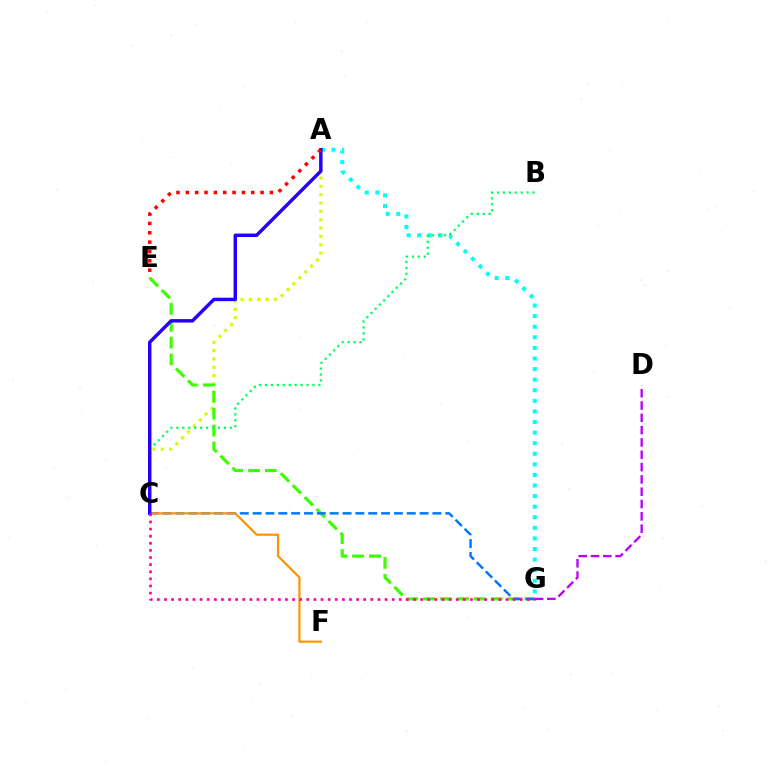{('A', 'G'): [{'color': '#00fff6', 'line_style': 'dotted', 'thickness': 2.88}], ('A', 'C'): [{'color': '#d1ff00', 'line_style': 'dotted', 'thickness': 2.27}, {'color': '#2500ff', 'line_style': 'solid', 'thickness': 2.47}], ('E', 'G'): [{'color': '#3dff00', 'line_style': 'dashed', 'thickness': 2.29}], ('C', 'G'): [{'color': '#0074ff', 'line_style': 'dashed', 'thickness': 1.74}, {'color': '#ff00ac', 'line_style': 'dotted', 'thickness': 1.93}], ('C', 'F'): [{'color': '#ff9400', 'line_style': 'solid', 'thickness': 1.59}], ('B', 'C'): [{'color': '#00ff5c', 'line_style': 'dotted', 'thickness': 1.61}], ('D', 'G'): [{'color': '#b900ff', 'line_style': 'dashed', 'thickness': 1.67}], ('A', 'E'): [{'color': '#ff0000', 'line_style': 'dotted', 'thickness': 2.54}]}